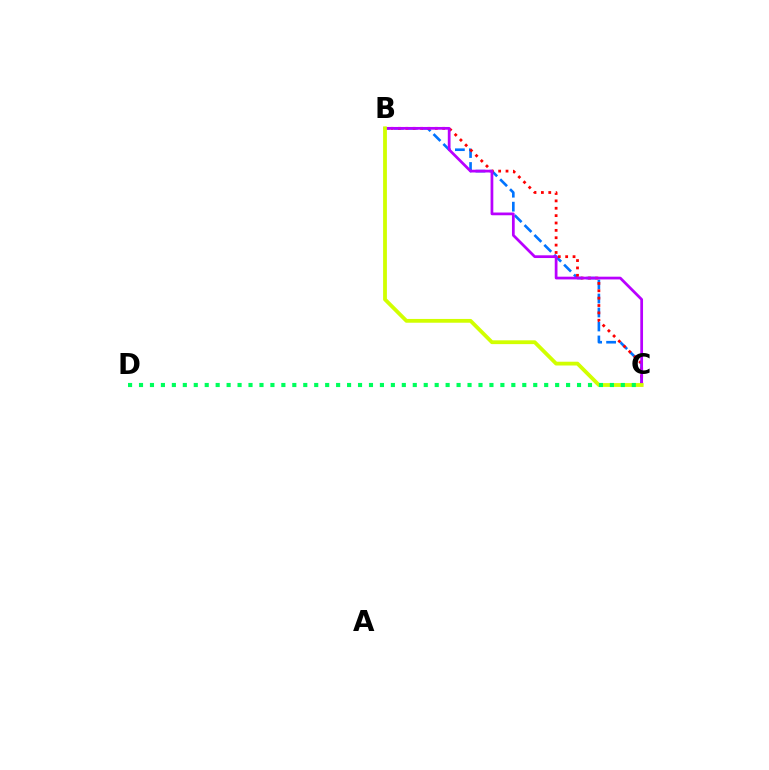{('B', 'C'): [{'color': '#0074ff', 'line_style': 'dashed', 'thickness': 1.9}, {'color': '#ff0000', 'line_style': 'dotted', 'thickness': 2.0}, {'color': '#b900ff', 'line_style': 'solid', 'thickness': 1.97}, {'color': '#d1ff00', 'line_style': 'solid', 'thickness': 2.73}], ('C', 'D'): [{'color': '#00ff5c', 'line_style': 'dotted', 'thickness': 2.98}]}